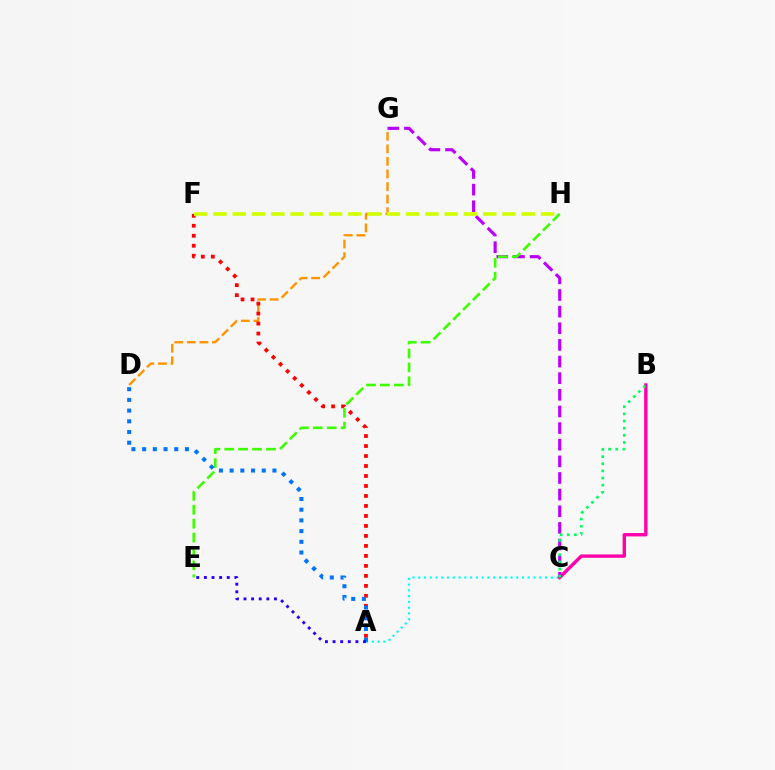{('D', 'G'): [{'color': '#ff9400', 'line_style': 'dashed', 'thickness': 1.71}], ('A', 'F'): [{'color': '#ff0000', 'line_style': 'dotted', 'thickness': 2.71}], ('C', 'G'): [{'color': '#b900ff', 'line_style': 'dashed', 'thickness': 2.26}], ('A', 'C'): [{'color': '#00fff6', 'line_style': 'dotted', 'thickness': 1.57}], ('E', 'H'): [{'color': '#3dff00', 'line_style': 'dashed', 'thickness': 1.89}], ('B', 'C'): [{'color': '#ff00ac', 'line_style': 'solid', 'thickness': 2.44}, {'color': '#00ff5c', 'line_style': 'dotted', 'thickness': 1.94}], ('A', 'D'): [{'color': '#0074ff', 'line_style': 'dotted', 'thickness': 2.91}], ('A', 'E'): [{'color': '#2500ff', 'line_style': 'dotted', 'thickness': 2.07}], ('F', 'H'): [{'color': '#d1ff00', 'line_style': 'dashed', 'thickness': 2.62}]}